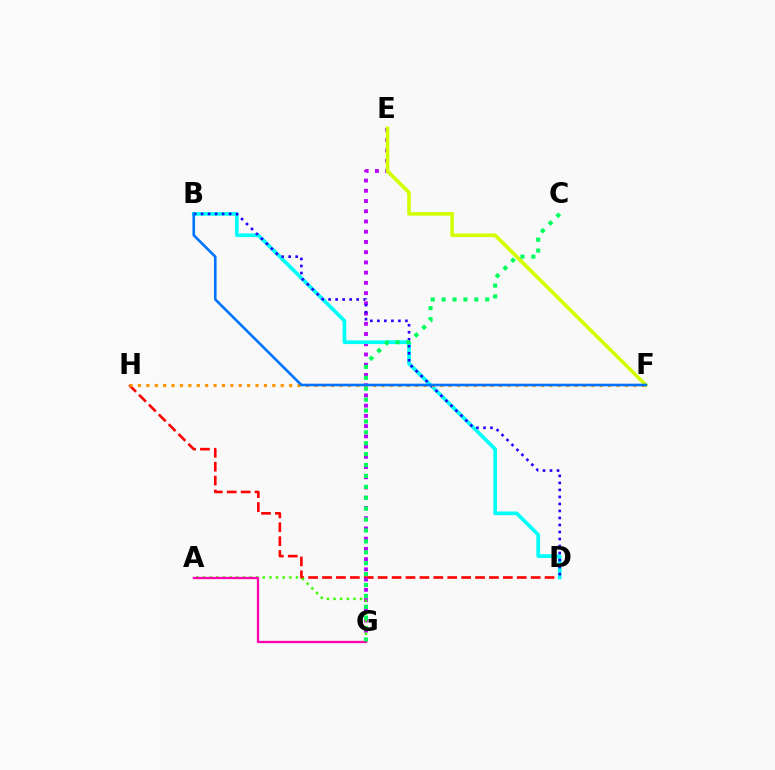{('D', 'H'): [{'color': '#ff0000', 'line_style': 'dashed', 'thickness': 1.89}], ('E', 'G'): [{'color': '#b900ff', 'line_style': 'dotted', 'thickness': 2.78}], ('B', 'D'): [{'color': '#00fff6', 'line_style': 'solid', 'thickness': 2.65}, {'color': '#2500ff', 'line_style': 'dotted', 'thickness': 1.91}], ('A', 'G'): [{'color': '#3dff00', 'line_style': 'dotted', 'thickness': 1.8}, {'color': '#ff00ac', 'line_style': 'solid', 'thickness': 1.66}], ('E', 'F'): [{'color': '#d1ff00', 'line_style': 'solid', 'thickness': 2.61}], ('F', 'H'): [{'color': '#ff9400', 'line_style': 'dotted', 'thickness': 2.28}], ('B', 'F'): [{'color': '#0074ff', 'line_style': 'solid', 'thickness': 1.89}], ('C', 'G'): [{'color': '#00ff5c', 'line_style': 'dotted', 'thickness': 2.96}]}